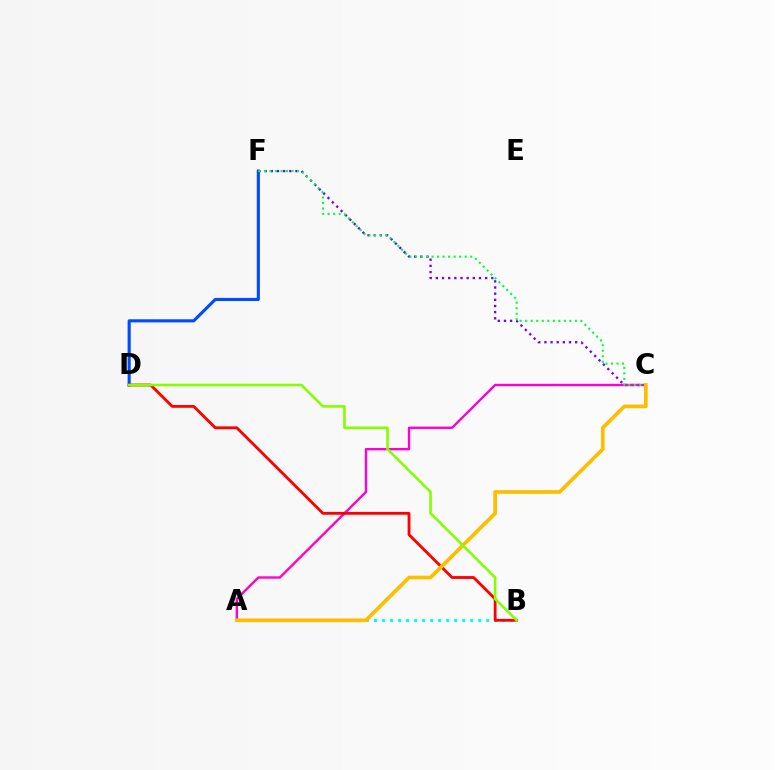{('A', 'B'): [{'color': '#00fff6', 'line_style': 'dotted', 'thickness': 2.18}], ('C', 'F'): [{'color': '#7200ff', 'line_style': 'dotted', 'thickness': 1.67}, {'color': '#00ff39', 'line_style': 'dotted', 'thickness': 1.5}], ('D', 'F'): [{'color': '#004bff', 'line_style': 'solid', 'thickness': 2.24}], ('A', 'C'): [{'color': '#ff00cf', 'line_style': 'solid', 'thickness': 1.71}, {'color': '#ffbd00', 'line_style': 'solid', 'thickness': 2.66}], ('B', 'D'): [{'color': '#ff0000', 'line_style': 'solid', 'thickness': 2.03}, {'color': '#84ff00', 'line_style': 'solid', 'thickness': 1.86}]}